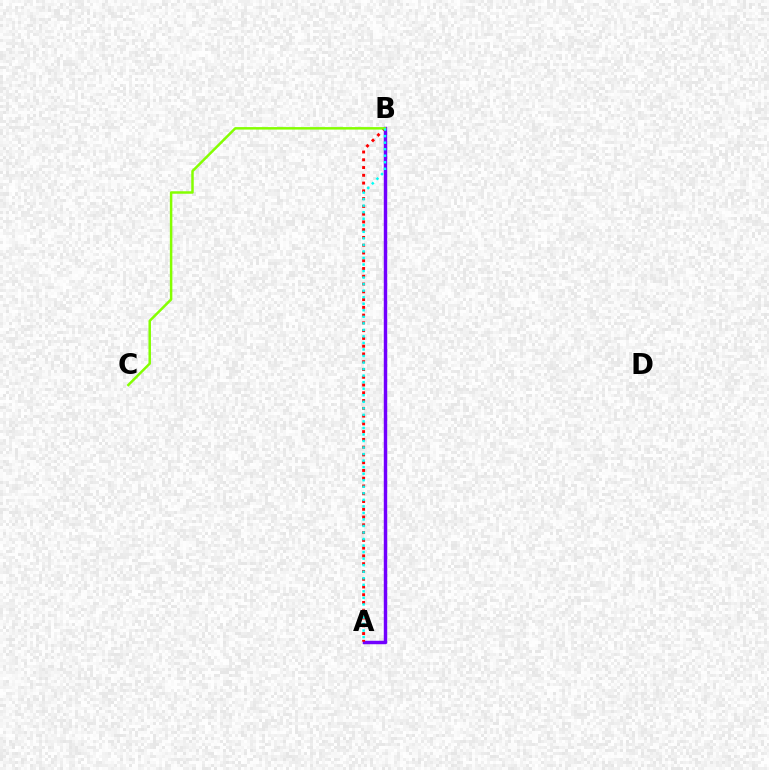{('A', 'B'): [{'color': '#7200ff', 'line_style': 'solid', 'thickness': 2.48}, {'color': '#ff0000', 'line_style': 'dotted', 'thickness': 2.11}, {'color': '#00fff6', 'line_style': 'dotted', 'thickness': 1.78}], ('B', 'C'): [{'color': '#84ff00', 'line_style': 'solid', 'thickness': 1.79}]}